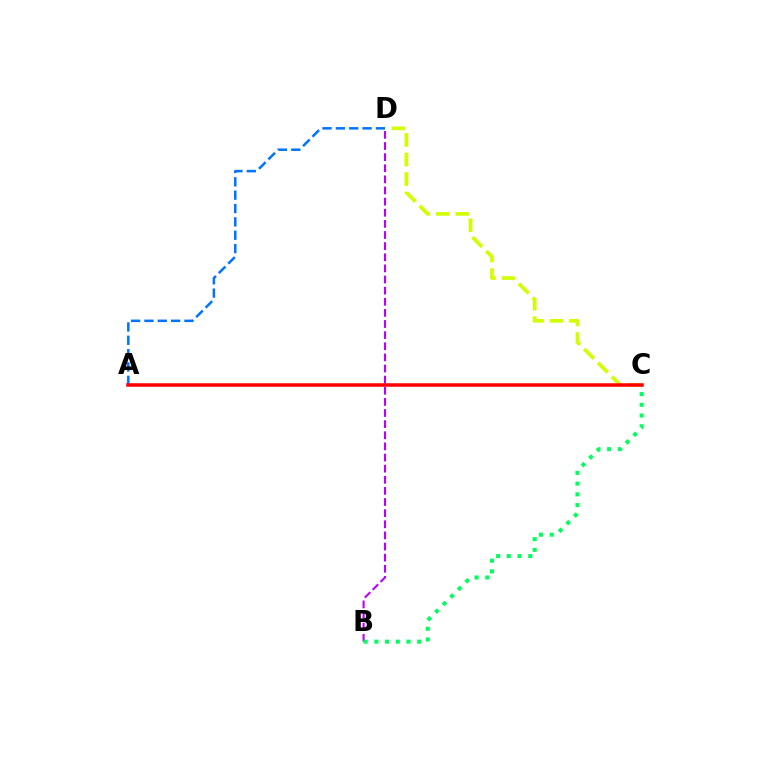{('C', 'D'): [{'color': '#d1ff00', 'line_style': 'dashed', 'thickness': 2.66}], ('A', 'D'): [{'color': '#0074ff', 'line_style': 'dashed', 'thickness': 1.81}], ('B', 'D'): [{'color': '#b900ff', 'line_style': 'dashed', 'thickness': 1.51}], ('B', 'C'): [{'color': '#00ff5c', 'line_style': 'dotted', 'thickness': 2.91}], ('A', 'C'): [{'color': '#ff0000', 'line_style': 'solid', 'thickness': 2.52}]}